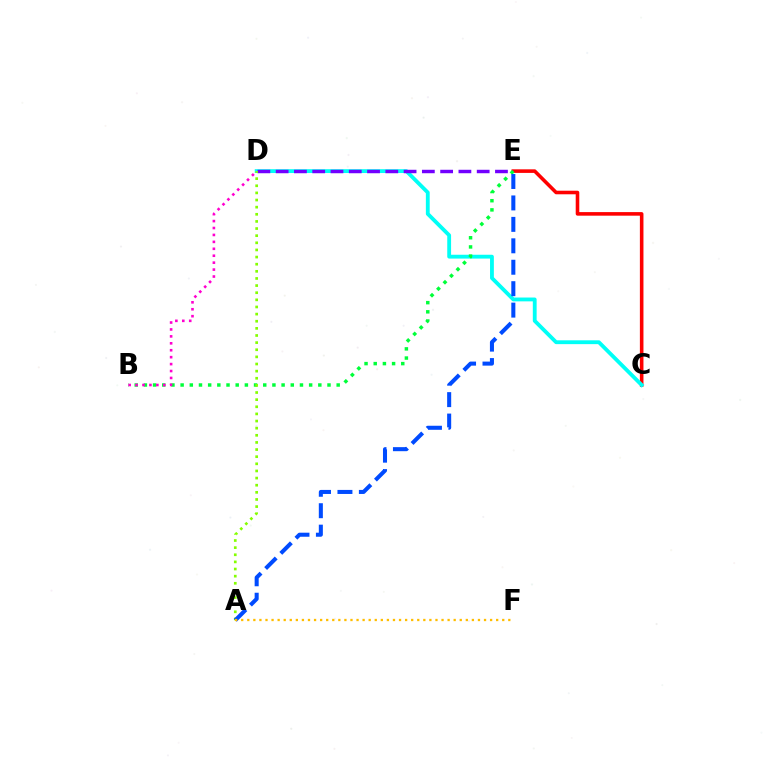{('C', 'E'): [{'color': '#ff0000', 'line_style': 'solid', 'thickness': 2.58}], ('C', 'D'): [{'color': '#00fff6', 'line_style': 'solid', 'thickness': 2.76}], ('D', 'E'): [{'color': '#7200ff', 'line_style': 'dashed', 'thickness': 2.48}], ('B', 'E'): [{'color': '#00ff39', 'line_style': 'dotted', 'thickness': 2.49}], ('A', 'D'): [{'color': '#84ff00', 'line_style': 'dotted', 'thickness': 1.94}], ('A', 'E'): [{'color': '#004bff', 'line_style': 'dashed', 'thickness': 2.91}], ('A', 'F'): [{'color': '#ffbd00', 'line_style': 'dotted', 'thickness': 1.65}], ('B', 'D'): [{'color': '#ff00cf', 'line_style': 'dotted', 'thickness': 1.88}]}